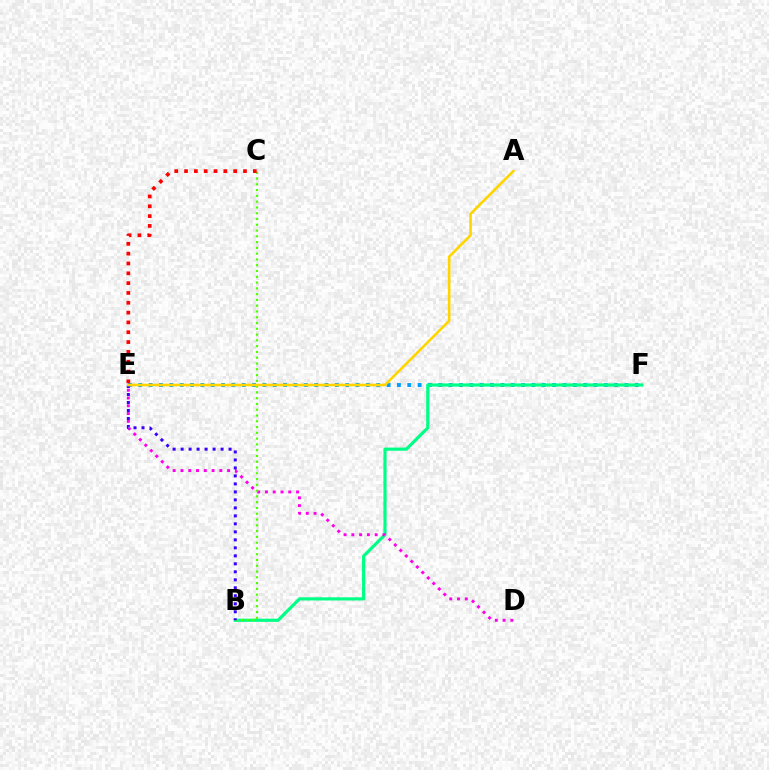{('E', 'F'): [{'color': '#009eff', 'line_style': 'dotted', 'thickness': 2.81}], ('B', 'F'): [{'color': '#00ff86', 'line_style': 'solid', 'thickness': 2.29}], ('D', 'E'): [{'color': '#ff00ed', 'line_style': 'dotted', 'thickness': 2.11}], ('B', 'C'): [{'color': '#4fff00', 'line_style': 'dotted', 'thickness': 1.57}], ('B', 'E'): [{'color': '#3700ff', 'line_style': 'dotted', 'thickness': 2.17}], ('A', 'E'): [{'color': '#ffd500', 'line_style': 'solid', 'thickness': 1.88}], ('C', 'E'): [{'color': '#ff0000', 'line_style': 'dotted', 'thickness': 2.67}]}